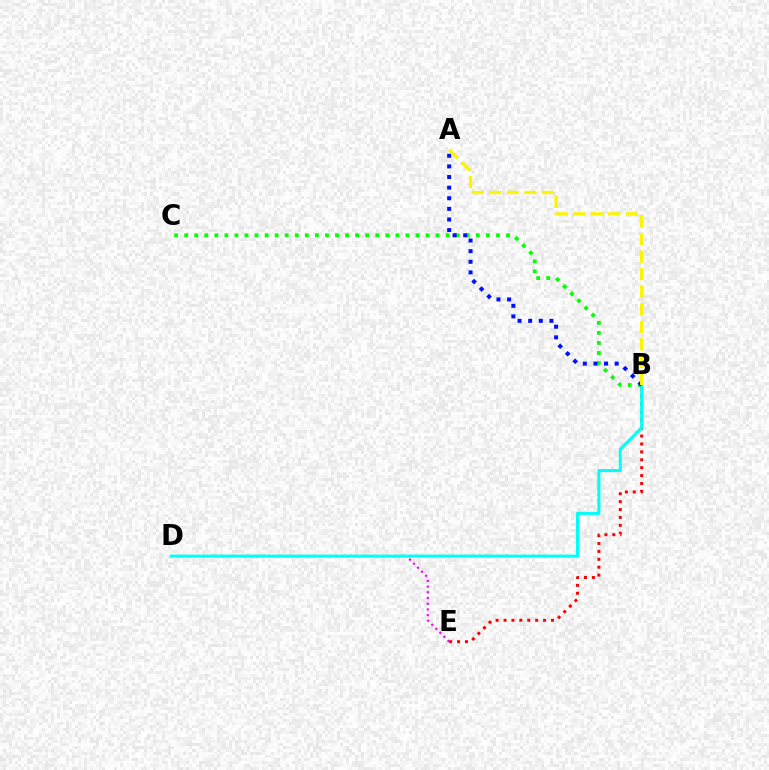{('B', 'E'): [{'color': '#ff0000', 'line_style': 'dotted', 'thickness': 2.15}], ('D', 'E'): [{'color': '#ee00ff', 'line_style': 'dotted', 'thickness': 1.55}], ('B', 'C'): [{'color': '#08ff00', 'line_style': 'dotted', 'thickness': 2.73}], ('B', 'D'): [{'color': '#00fff6', 'line_style': 'solid', 'thickness': 2.21}], ('A', 'B'): [{'color': '#0010ff', 'line_style': 'dotted', 'thickness': 2.88}, {'color': '#fcf500', 'line_style': 'dashed', 'thickness': 2.38}]}